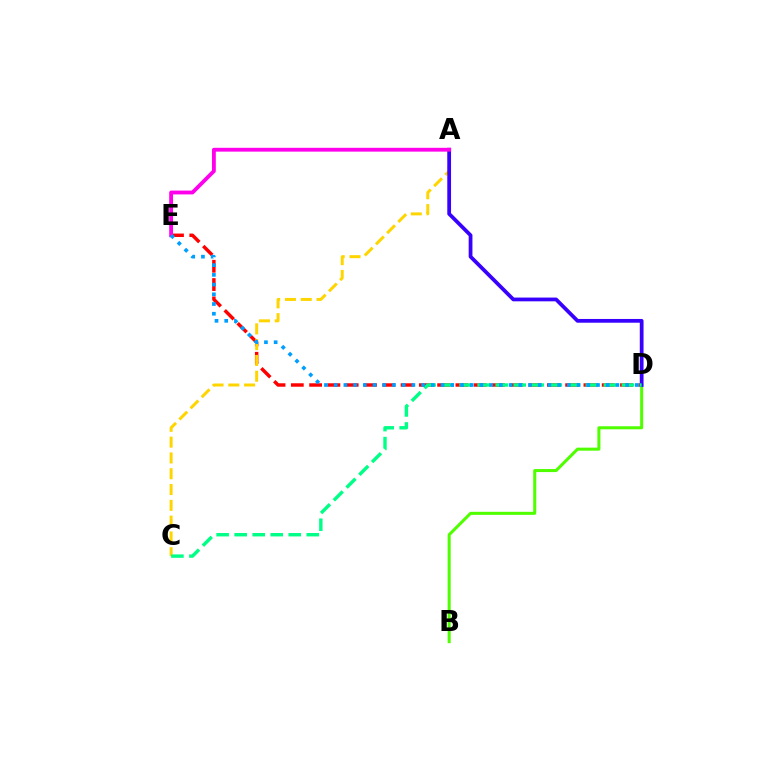{('D', 'E'): [{'color': '#ff0000', 'line_style': 'dashed', 'thickness': 2.48}, {'color': '#009eff', 'line_style': 'dotted', 'thickness': 2.64}], ('B', 'D'): [{'color': '#4fff00', 'line_style': 'solid', 'thickness': 2.18}], ('A', 'C'): [{'color': '#ffd500', 'line_style': 'dashed', 'thickness': 2.15}], ('A', 'D'): [{'color': '#3700ff', 'line_style': 'solid', 'thickness': 2.7}], ('A', 'E'): [{'color': '#ff00ed', 'line_style': 'solid', 'thickness': 2.75}], ('C', 'D'): [{'color': '#00ff86', 'line_style': 'dashed', 'thickness': 2.45}]}